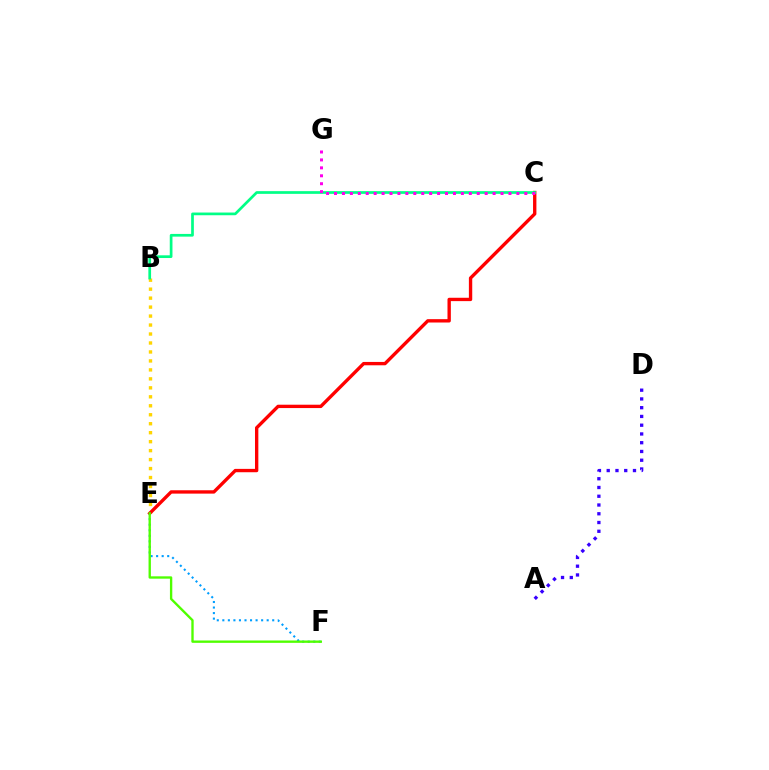{('E', 'F'): [{'color': '#009eff', 'line_style': 'dotted', 'thickness': 1.51}, {'color': '#4fff00', 'line_style': 'solid', 'thickness': 1.7}], ('B', 'E'): [{'color': '#ffd500', 'line_style': 'dotted', 'thickness': 2.44}], ('C', 'E'): [{'color': '#ff0000', 'line_style': 'solid', 'thickness': 2.42}], ('B', 'C'): [{'color': '#00ff86', 'line_style': 'solid', 'thickness': 1.95}], ('A', 'D'): [{'color': '#3700ff', 'line_style': 'dotted', 'thickness': 2.38}], ('C', 'G'): [{'color': '#ff00ed', 'line_style': 'dotted', 'thickness': 2.15}]}